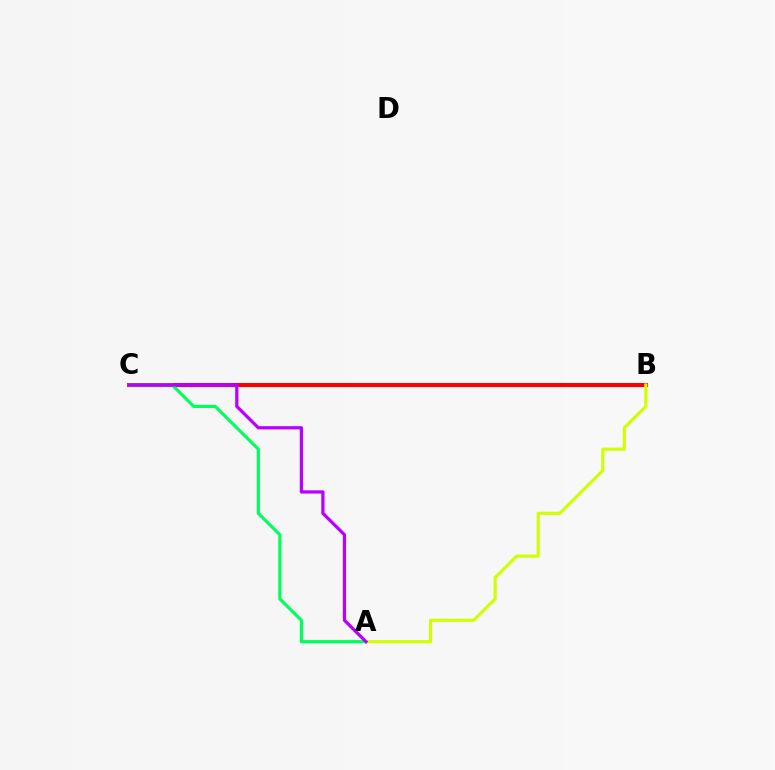{('B', 'C'): [{'color': '#0074ff', 'line_style': 'solid', 'thickness': 2.29}, {'color': '#ff0000', 'line_style': 'solid', 'thickness': 2.9}], ('A', 'C'): [{'color': '#00ff5c', 'line_style': 'solid', 'thickness': 2.27}, {'color': '#b900ff', 'line_style': 'solid', 'thickness': 2.33}], ('A', 'B'): [{'color': '#d1ff00', 'line_style': 'solid', 'thickness': 2.27}]}